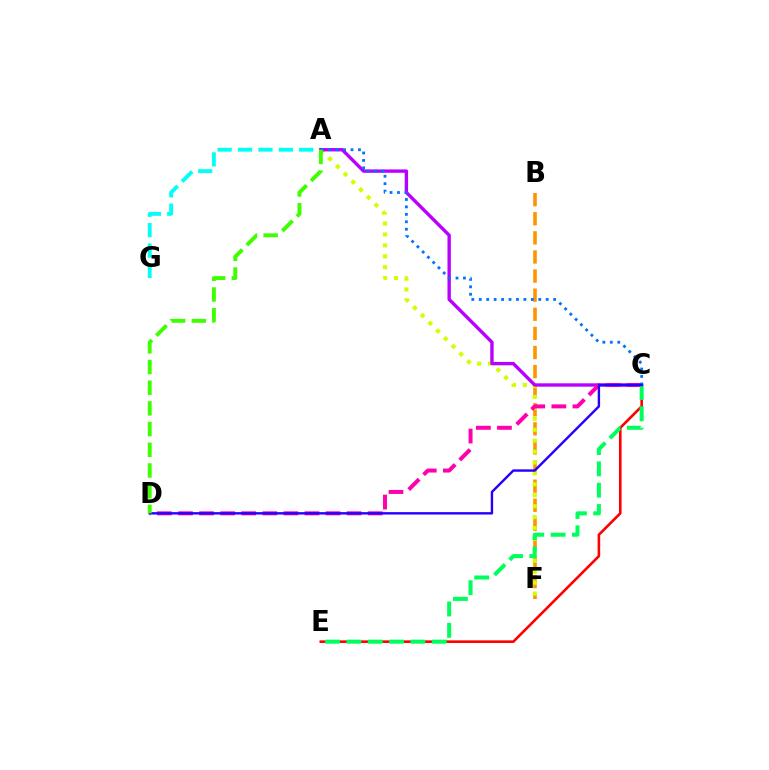{('A', 'G'): [{'color': '#00fff6', 'line_style': 'dashed', 'thickness': 2.77}], ('B', 'F'): [{'color': '#ff9400', 'line_style': 'dashed', 'thickness': 2.59}], ('C', 'E'): [{'color': '#ff0000', 'line_style': 'solid', 'thickness': 1.88}, {'color': '#00ff5c', 'line_style': 'dashed', 'thickness': 2.9}], ('A', 'F'): [{'color': '#d1ff00', 'line_style': 'dotted', 'thickness': 2.97}], ('A', 'C'): [{'color': '#b900ff', 'line_style': 'solid', 'thickness': 2.43}, {'color': '#0074ff', 'line_style': 'dotted', 'thickness': 2.02}], ('C', 'D'): [{'color': '#ff00ac', 'line_style': 'dashed', 'thickness': 2.86}, {'color': '#2500ff', 'line_style': 'solid', 'thickness': 1.73}], ('A', 'D'): [{'color': '#3dff00', 'line_style': 'dashed', 'thickness': 2.81}]}